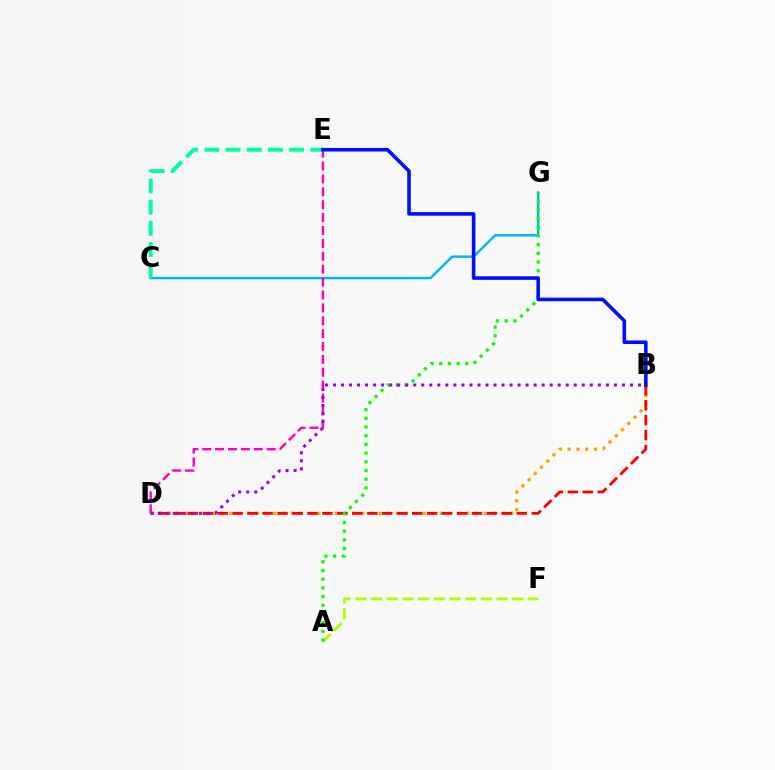{('C', 'G'): [{'color': '#00b5ff', 'line_style': 'solid', 'thickness': 1.75}], ('B', 'D'): [{'color': '#ffa500', 'line_style': 'dotted', 'thickness': 2.38}, {'color': '#ff0000', 'line_style': 'dashed', 'thickness': 2.03}, {'color': '#9b00ff', 'line_style': 'dotted', 'thickness': 2.18}], ('D', 'E'): [{'color': '#ff00bd', 'line_style': 'dashed', 'thickness': 1.75}], ('A', 'F'): [{'color': '#b3ff00', 'line_style': 'dashed', 'thickness': 2.13}], ('A', 'G'): [{'color': '#08ff00', 'line_style': 'dotted', 'thickness': 2.36}], ('C', 'E'): [{'color': '#00ff9d', 'line_style': 'dashed', 'thickness': 2.88}], ('B', 'E'): [{'color': '#0010ff', 'line_style': 'solid', 'thickness': 2.59}]}